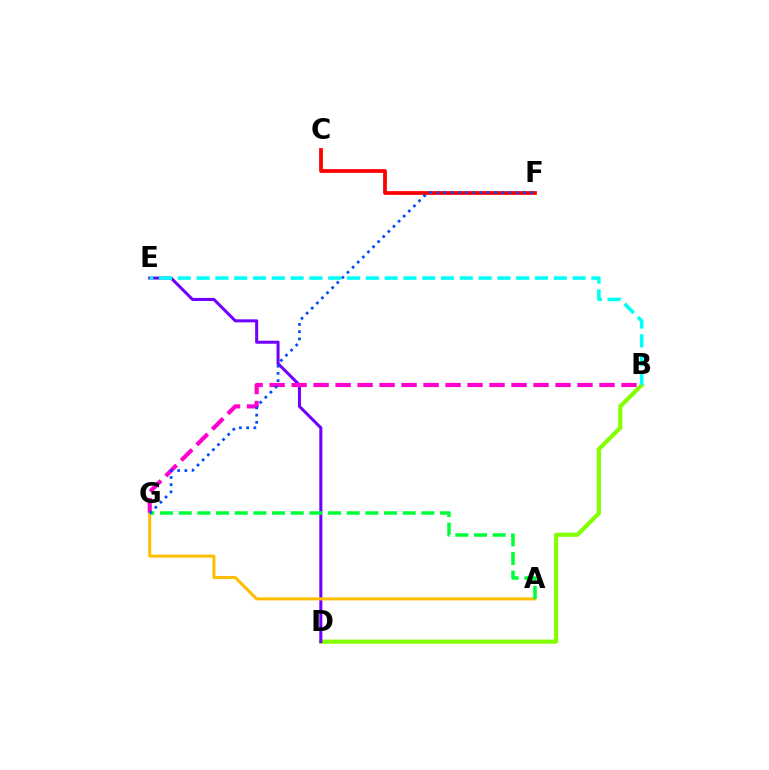{('B', 'D'): [{'color': '#84ff00', 'line_style': 'solid', 'thickness': 2.99}], ('D', 'E'): [{'color': '#7200ff', 'line_style': 'solid', 'thickness': 2.19}], ('B', 'G'): [{'color': '#ff00cf', 'line_style': 'dashed', 'thickness': 2.99}], ('A', 'G'): [{'color': '#ffbd00', 'line_style': 'solid', 'thickness': 2.18}, {'color': '#00ff39', 'line_style': 'dashed', 'thickness': 2.54}], ('B', 'E'): [{'color': '#00fff6', 'line_style': 'dashed', 'thickness': 2.55}], ('C', 'F'): [{'color': '#ff0000', 'line_style': 'solid', 'thickness': 2.7}], ('F', 'G'): [{'color': '#004bff', 'line_style': 'dotted', 'thickness': 1.96}]}